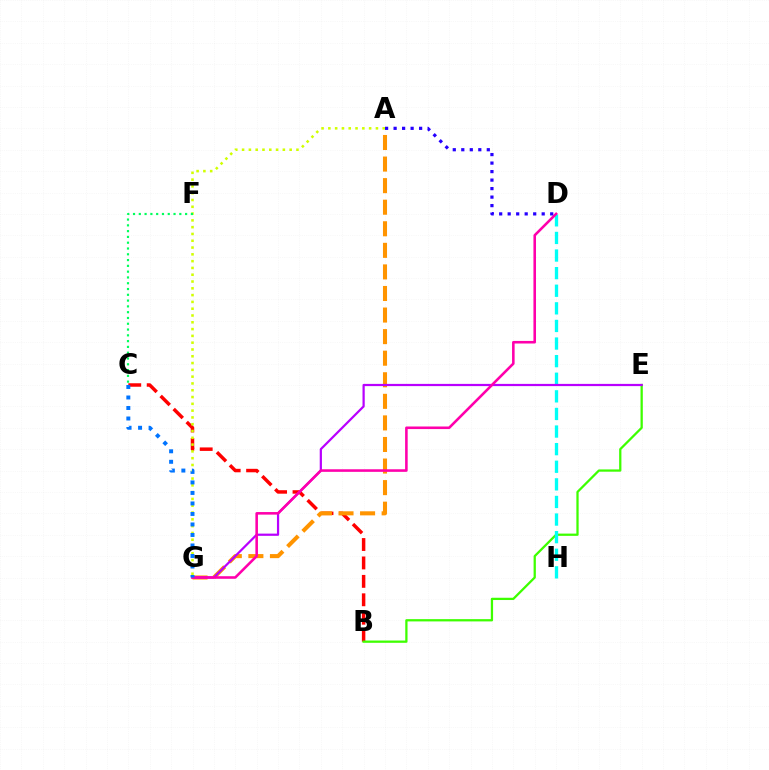{('B', 'C'): [{'color': '#ff0000', 'line_style': 'dashed', 'thickness': 2.5}], ('A', 'G'): [{'color': '#ff9400', 'line_style': 'dashed', 'thickness': 2.93}, {'color': '#d1ff00', 'line_style': 'dotted', 'thickness': 1.85}], ('B', 'E'): [{'color': '#3dff00', 'line_style': 'solid', 'thickness': 1.63}], ('D', 'H'): [{'color': '#00fff6', 'line_style': 'dashed', 'thickness': 2.39}], ('E', 'G'): [{'color': '#b900ff', 'line_style': 'solid', 'thickness': 1.6}], ('C', 'F'): [{'color': '#00ff5c', 'line_style': 'dotted', 'thickness': 1.57}], ('D', 'G'): [{'color': '#ff00ac', 'line_style': 'solid', 'thickness': 1.85}], ('A', 'D'): [{'color': '#2500ff', 'line_style': 'dotted', 'thickness': 2.31}], ('C', 'G'): [{'color': '#0074ff', 'line_style': 'dotted', 'thickness': 2.85}]}